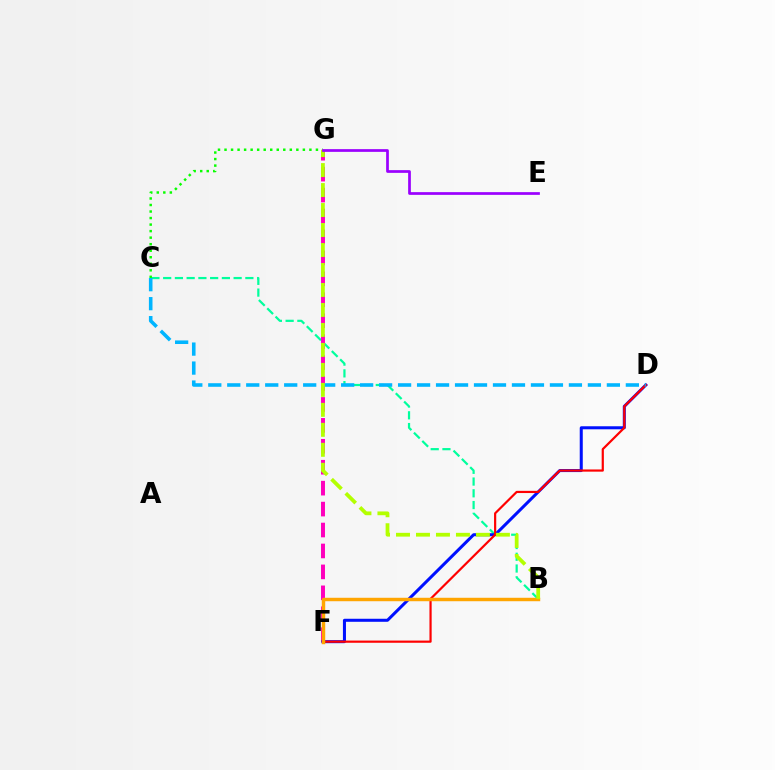{('B', 'C'): [{'color': '#00ff9d', 'line_style': 'dashed', 'thickness': 1.6}], ('F', 'G'): [{'color': '#ff00bd', 'line_style': 'dashed', 'thickness': 2.84}], ('C', 'G'): [{'color': '#08ff00', 'line_style': 'dotted', 'thickness': 1.77}], ('D', 'F'): [{'color': '#0010ff', 'line_style': 'solid', 'thickness': 2.18}, {'color': '#ff0000', 'line_style': 'solid', 'thickness': 1.58}], ('B', 'F'): [{'color': '#ffa500', 'line_style': 'solid', 'thickness': 2.48}], ('C', 'D'): [{'color': '#00b5ff', 'line_style': 'dashed', 'thickness': 2.58}], ('B', 'G'): [{'color': '#b3ff00', 'line_style': 'dashed', 'thickness': 2.71}], ('E', 'G'): [{'color': '#9b00ff', 'line_style': 'solid', 'thickness': 1.96}]}